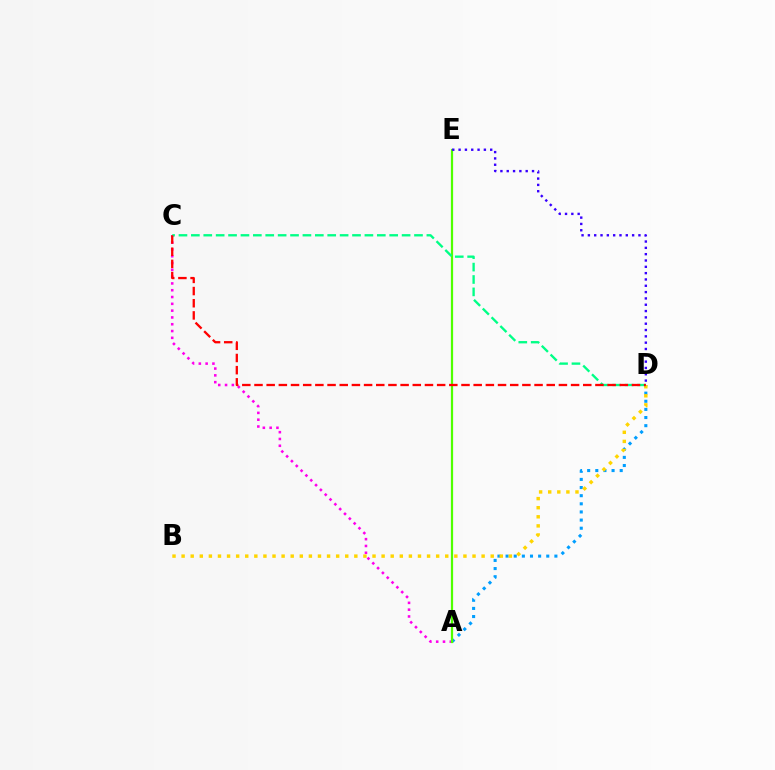{('A', 'D'): [{'color': '#009eff', 'line_style': 'dotted', 'thickness': 2.21}], ('A', 'C'): [{'color': '#ff00ed', 'line_style': 'dotted', 'thickness': 1.85}], ('B', 'D'): [{'color': '#ffd500', 'line_style': 'dotted', 'thickness': 2.47}], ('A', 'E'): [{'color': '#4fff00', 'line_style': 'solid', 'thickness': 1.6}], ('C', 'D'): [{'color': '#00ff86', 'line_style': 'dashed', 'thickness': 1.68}, {'color': '#ff0000', 'line_style': 'dashed', 'thickness': 1.65}], ('D', 'E'): [{'color': '#3700ff', 'line_style': 'dotted', 'thickness': 1.72}]}